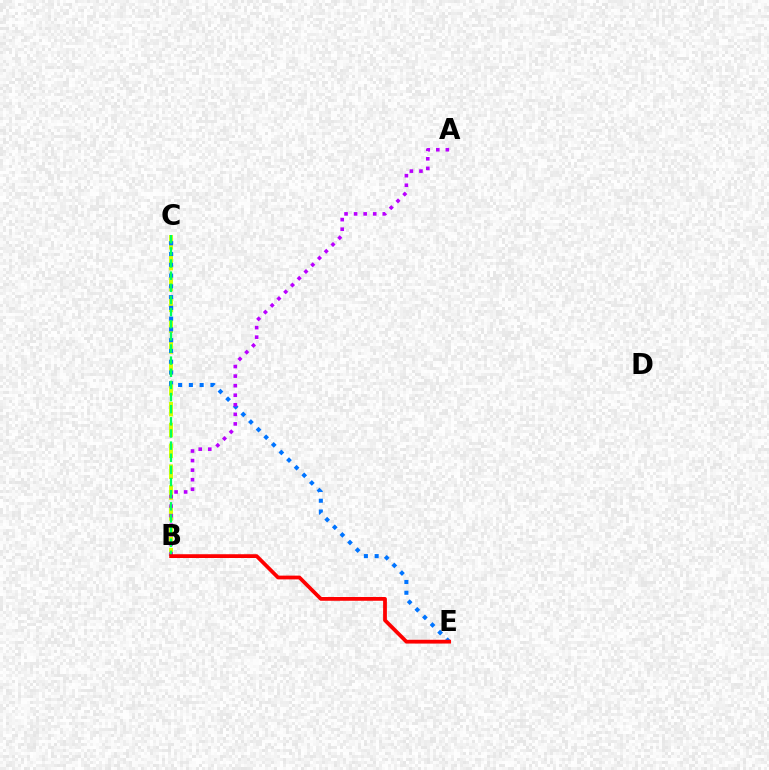{('B', 'C'): [{'color': '#d1ff00', 'line_style': 'dashed', 'thickness': 2.83}, {'color': '#00ff5c', 'line_style': 'dashed', 'thickness': 1.65}], ('C', 'E'): [{'color': '#0074ff', 'line_style': 'dotted', 'thickness': 2.93}], ('A', 'B'): [{'color': '#b900ff', 'line_style': 'dotted', 'thickness': 2.6}], ('B', 'E'): [{'color': '#ff0000', 'line_style': 'solid', 'thickness': 2.72}]}